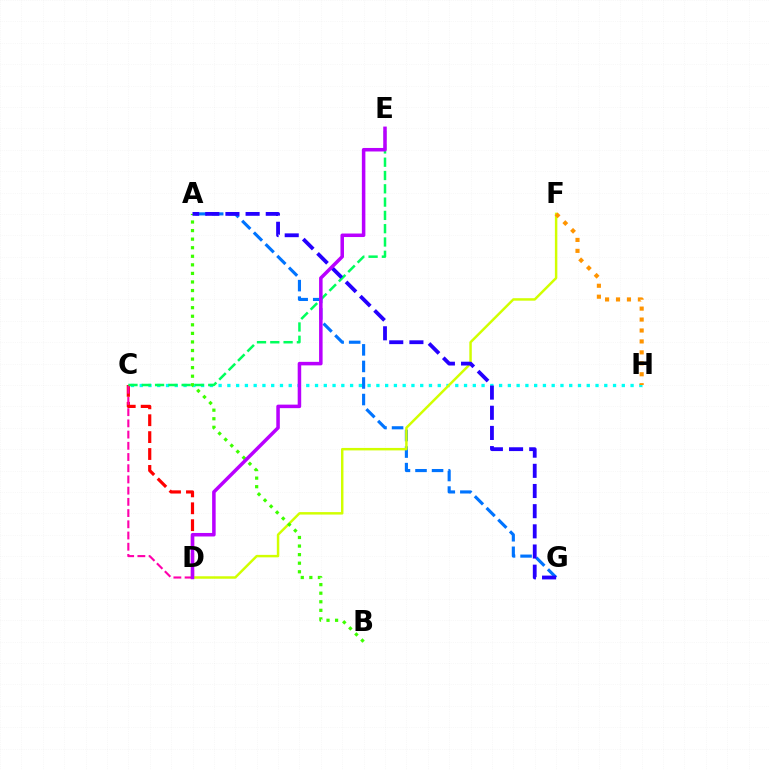{('C', 'D'): [{'color': '#ff0000', 'line_style': 'dashed', 'thickness': 2.3}, {'color': '#ff00ac', 'line_style': 'dashed', 'thickness': 1.52}], ('C', 'H'): [{'color': '#00fff6', 'line_style': 'dotted', 'thickness': 2.38}], ('C', 'E'): [{'color': '#00ff5c', 'line_style': 'dashed', 'thickness': 1.81}], ('A', 'G'): [{'color': '#0074ff', 'line_style': 'dashed', 'thickness': 2.25}, {'color': '#2500ff', 'line_style': 'dashed', 'thickness': 2.74}], ('D', 'F'): [{'color': '#d1ff00', 'line_style': 'solid', 'thickness': 1.77}], ('A', 'B'): [{'color': '#3dff00', 'line_style': 'dotted', 'thickness': 2.33}], ('F', 'H'): [{'color': '#ff9400', 'line_style': 'dotted', 'thickness': 2.97}], ('D', 'E'): [{'color': '#b900ff', 'line_style': 'solid', 'thickness': 2.53}]}